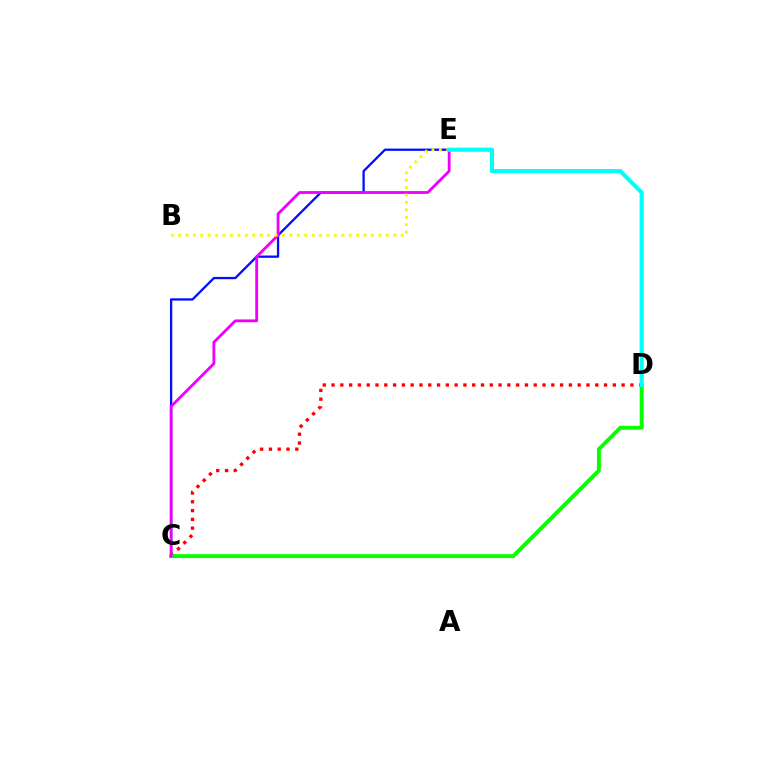{('C', 'E'): [{'color': '#0010ff', 'line_style': 'solid', 'thickness': 1.65}, {'color': '#ee00ff', 'line_style': 'solid', 'thickness': 2.02}], ('C', 'D'): [{'color': '#ff0000', 'line_style': 'dotted', 'thickness': 2.39}, {'color': '#08ff00', 'line_style': 'solid', 'thickness': 2.81}], ('B', 'E'): [{'color': '#fcf500', 'line_style': 'dotted', 'thickness': 2.02}], ('D', 'E'): [{'color': '#00fff6', 'line_style': 'solid', 'thickness': 2.98}]}